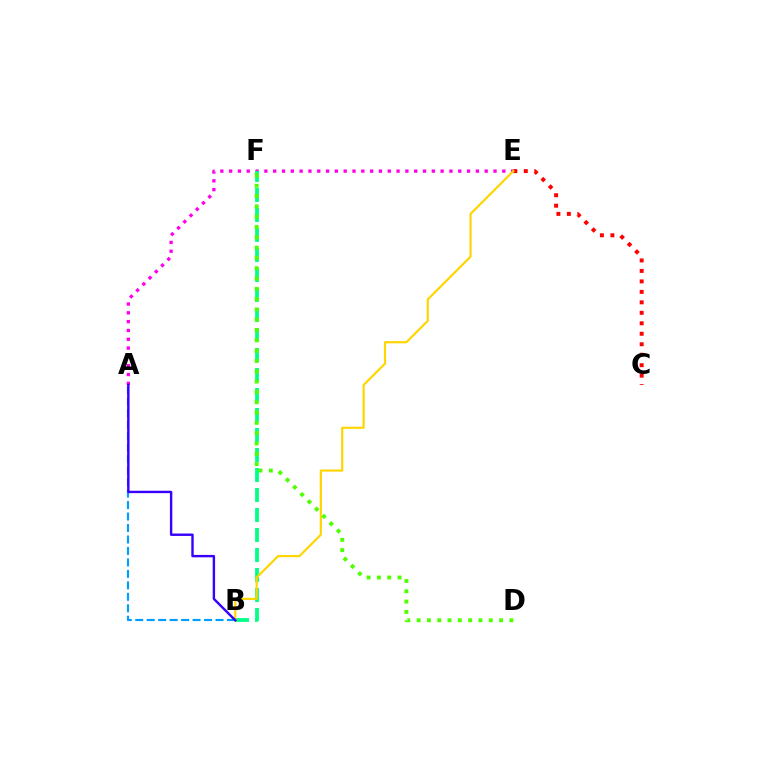{('C', 'E'): [{'color': '#ff0000', 'line_style': 'dotted', 'thickness': 2.85}], ('A', 'E'): [{'color': '#ff00ed', 'line_style': 'dotted', 'thickness': 2.39}], ('B', 'F'): [{'color': '#00ff86', 'line_style': 'dashed', 'thickness': 2.72}], ('B', 'E'): [{'color': '#ffd500', 'line_style': 'solid', 'thickness': 1.56}], ('A', 'B'): [{'color': '#009eff', 'line_style': 'dashed', 'thickness': 1.56}, {'color': '#3700ff', 'line_style': 'solid', 'thickness': 1.73}], ('D', 'F'): [{'color': '#4fff00', 'line_style': 'dotted', 'thickness': 2.8}]}